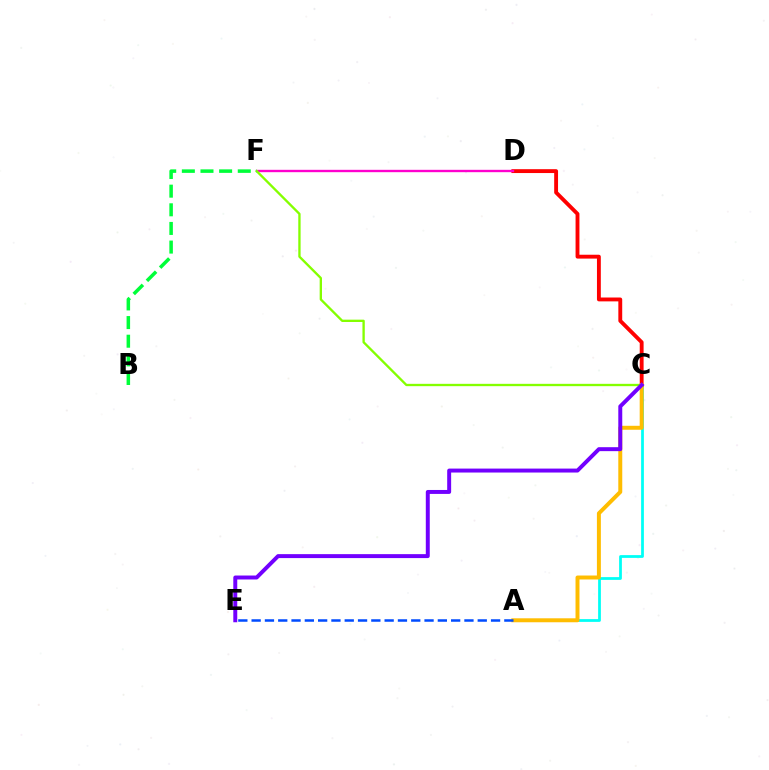{('A', 'C'): [{'color': '#00fff6', 'line_style': 'solid', 'thickness': 1.99}, {'color': '#ffbd00', 'line_style': 'solid', 'thickness': 2.85}], ('C', 'D'): [{'color': '#ff0000', 'line_style': 'solid', 'thickness': 2.78}], ('D', 'F'): [{'color': '#ff00cf', 'line_style': 'solid', 'thickness': 1.7}], ('C', 'F'): [{'color': '#84ff00', 'line_style': 'solid', 'thickness': 1.68}], ('B', 'F'): [{'color': '#00ff39', 'line_style': 'dashed', 'thickness': 2.53}], ('C', 'E'): [{'color': '#7200ff', 'line_style': 'solid', 'thickness': 2.84}], ('A', 'E'): [{'color': '#004bff', 'line_style': 'dashed', 'thickness': 1.81}]}